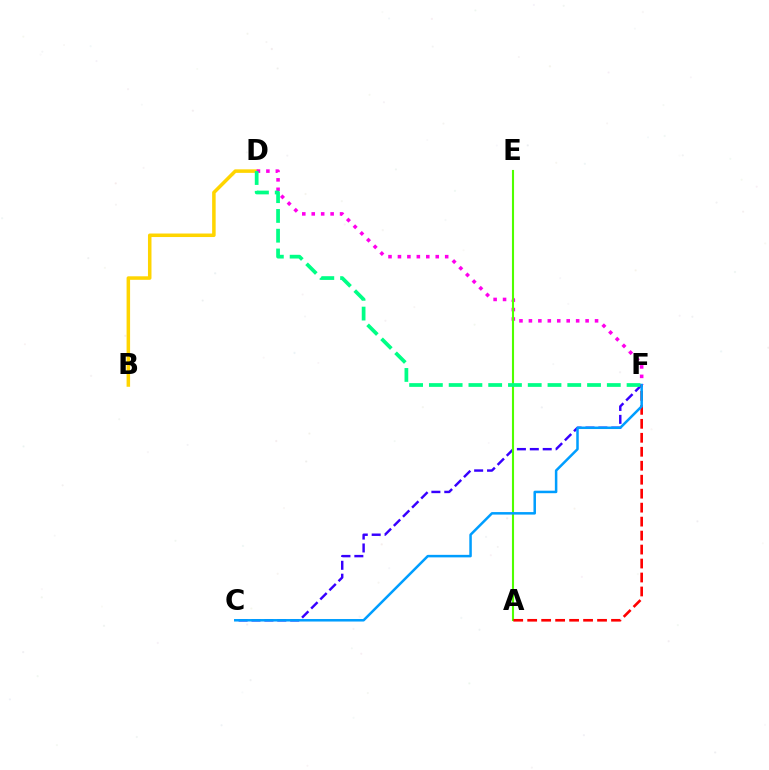{('B', 'D'): [{'color': '#ffd500', 'line_style': 'solid', 'thickness': 2.53}], ('C', 'F'): [{'color': '#3700ff', 'line_style': 'dashed', 'thickness': 1.75}, {'color': '#009eff', 'line_style': 'solid', 'thickness': 1.81}], ('D', 'F'): [{'color': '#ff00ed', 'line_style': 'dotted', 'thickness': 2.57}, {'color': '#00ff86', 'line_style': 'dashed', 'thickness': 2.69}], ('A', 'E'): [{'color': '#4fff00', 'line_style': 'solid', 'thickness': 1.51}], ('A', 'F'): [{'color': '#ff0000', 'line_style': 'dashed', 'thickness': 1.9}]}